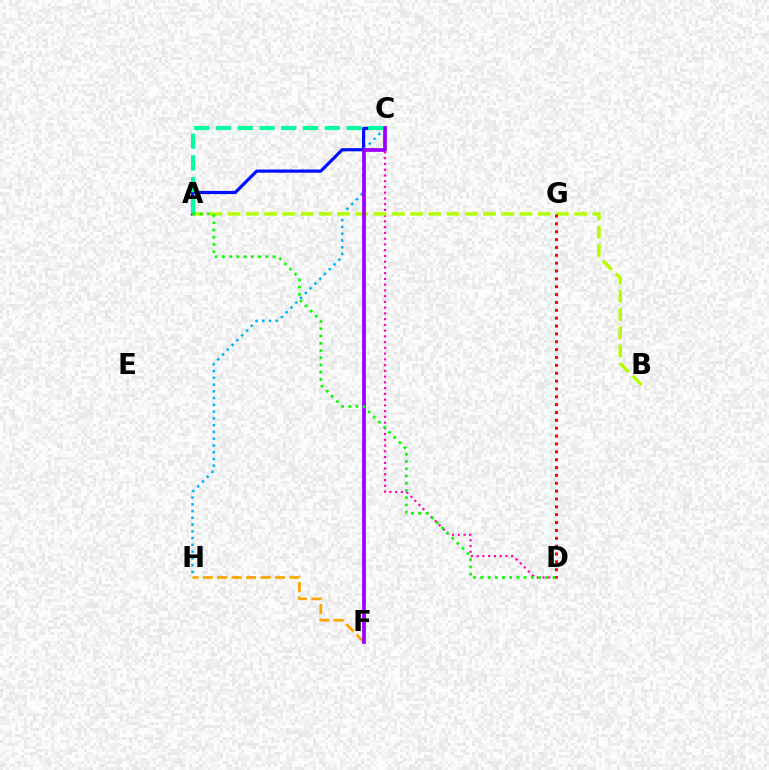{('A', 'C'): [{'color': '#0010ff', 'line_style': 'solid', 'thickness': 2.3}, {'color': '#00ff9d', 'line_style': 'dashed', 'thickness': 2.96}], ('C', 'H'): [{'color': '#00b5ff', 'line_style': 'dotted', 'thickness': 1.84}], ('C', 'D'): [{'color': '#ff00bd', 'line_style': 'dotted', 'thickness': 1.56}], ('A', 'B'): [{'color': '#b3ff00', 'line_style': 'dashed', 'thickness': 2.48}], ('F', 'H'): [{'color': '#ffa500', 'line_style': 'dashed', 'thickness': 1.96}], ('C', 'F'): [{'color': '#9b00ff', 'line_style': 'solid', 'thickness': 2.7}], ('D', 'G'): [{'color': '#ff0000', 'line_style': 'dotted', 'thickness': 2.14}], ('A', 'D'): [{'color': '#08ff00', 'line_style': 'dotted', 'thickness': 1.96}]}